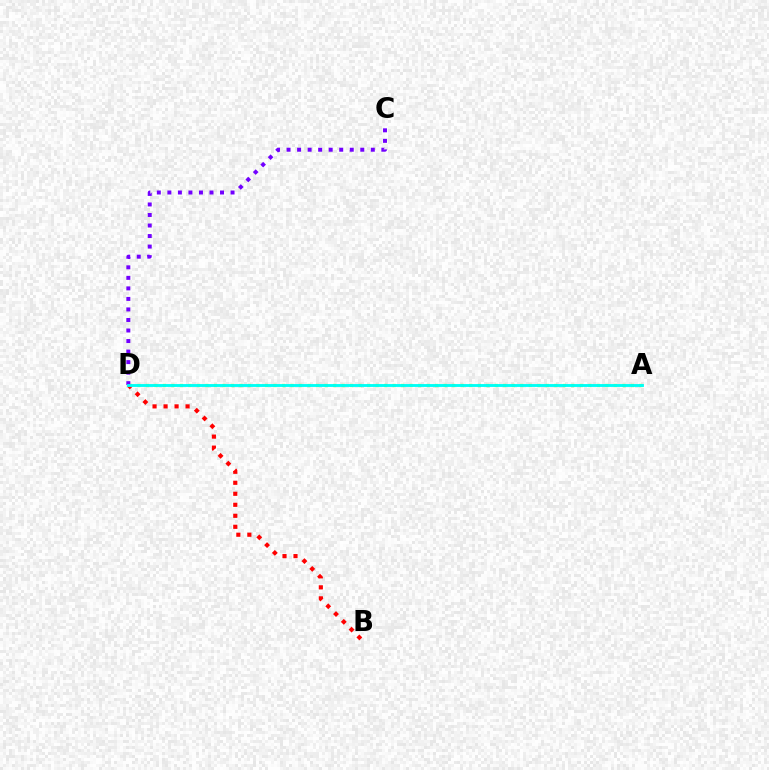{('A', 'D'): [{'color': '#84ff00', 'line_style': 'dotted', 'thickness': 2.31}, {'color': '#00fff6', 'line_style': 'solid', 'thickness': 2.07}], ('B', 'D'): [{'color': '#ff0000', 'line_style': 'dotted', 'thickness': 2.99}], ('C', 'D'): [{'color': '#7200ff', 'line_style': 'dotted', 'thickness': 2.86}]}